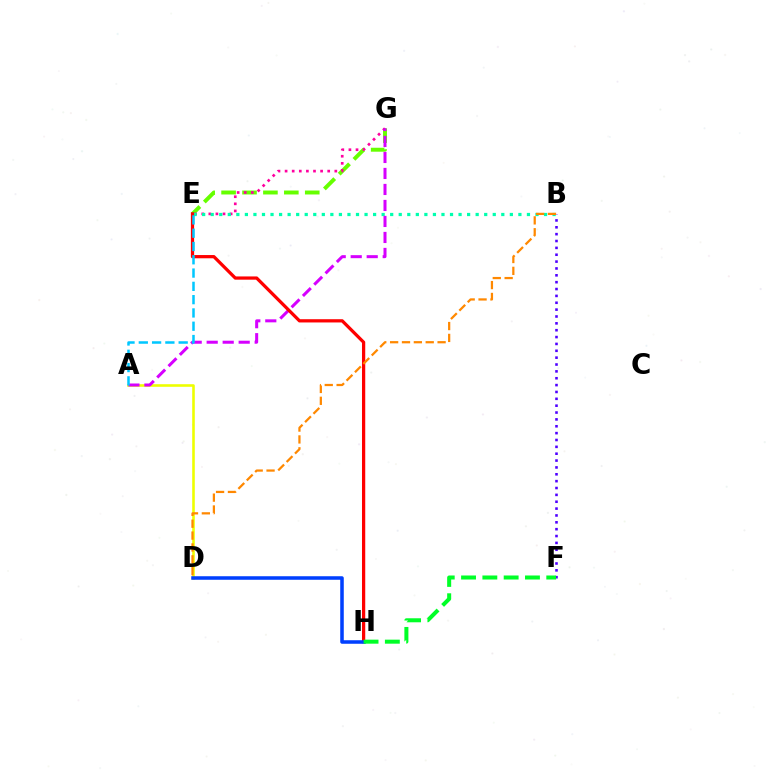{('E', 'G'): [{'color': '#66ff00', 'line_style': 'dashed', 'thickness': 2.84}, {'color': '#ff00a0', 'line_style': 'dotted', 'thickness': 1.93}], ('A', 'D'): [{'color': '#eeff00', 'line_style': 'solid', 'thickness': 1.87}], ('B', 'F'): [{'color': '#4f00ff', 'line_style': 'dotted', 'thickness': 1.86}], ('B', 'E'): [{'color': '#00ffaf', 'line_style': 'dotted', 'thickness': 2.32}], ('A', 'G'): [{'color': '#d600ff', 'line_style': 'dashed', 'thickness': 2.17}], ('E', 'H'): [{'color': '#ff0000', 'line_style': 'solid', 'thickness': 2.34}], ('D', 'H'): [{'color': '#003fff', 'line_style': 'solid', 'thickness': 2.55}], ('B', 'D'): [{'color': '#ff8800', 'line_style': 'dashed', 'thickness': 1.61}], ('F', 'H'): [{'color': '#00ff27', 'line_style': 'dashed', 'thickness': 2.89}], ('A', 'E'): [{'color': '#00c7ff', 'line_style': 'dashed', 'thickness': 1.81}]}